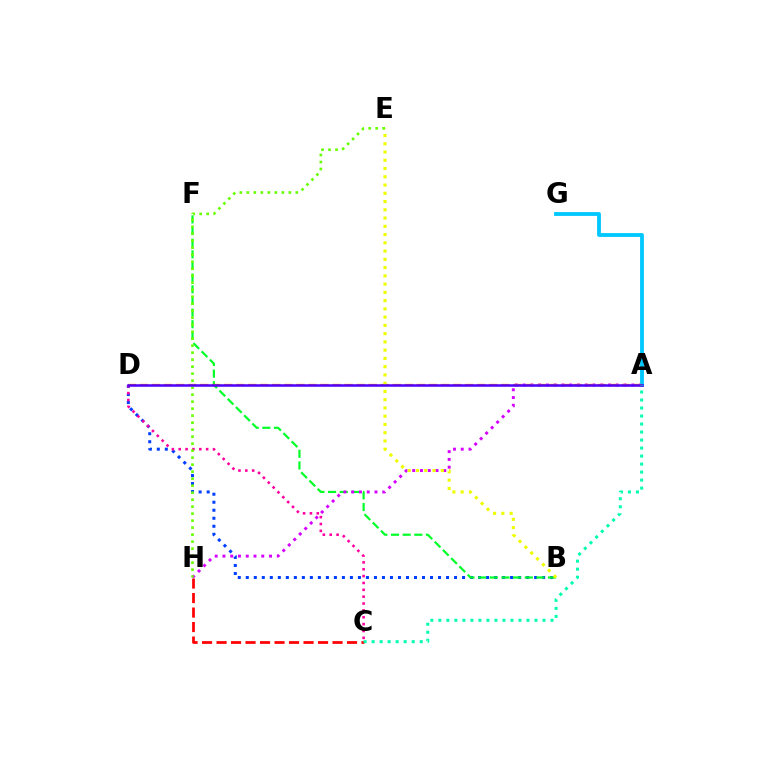{('B', 'D'): [{'color': '#003fff', 'line_style': 'dotted', 'thickness': 2.18}], ('B', 'F'): [{'color': '#00ff27', 'line_style': 'dashed', 'thickness': 1.58}], ('A', 'H'): [{'color': '#d600ff', 'line_style': 'dotted', 'thickness': 2.11}], ('A', 'G'): [{'color': '#00c7ff', 'line_style': 'solid', 'thickness': 2.75}], ('C', 'D'): [{'color': '#ff00a0', 'line_style': 'dotted', 'thickness': 1.86}], ('A', 'D'): [{'color': '#ff8800', 'line_style': 'dashed', 'thickness': 1.64}, {'color': '#4f00ff', 'line_style': 'solid', 'thickness': 1.81}], ('B', 'E'): [{'color': '#eeff00', 'line_style': 'dotted', 'thickness': 2.24}], ('E', 'H'): [{'color': '#66ff00', 'line_style': 'dotted', 'thickness': 1.9}], ('C', 'H'): [{'color': '#ff0000', 'line_style': 'dashed', 'thickness': 1.97}], ('A', 'C'): [{'color': '#00ffaf', 'line_style': 'dotted', 'thickness': 2.18}]}